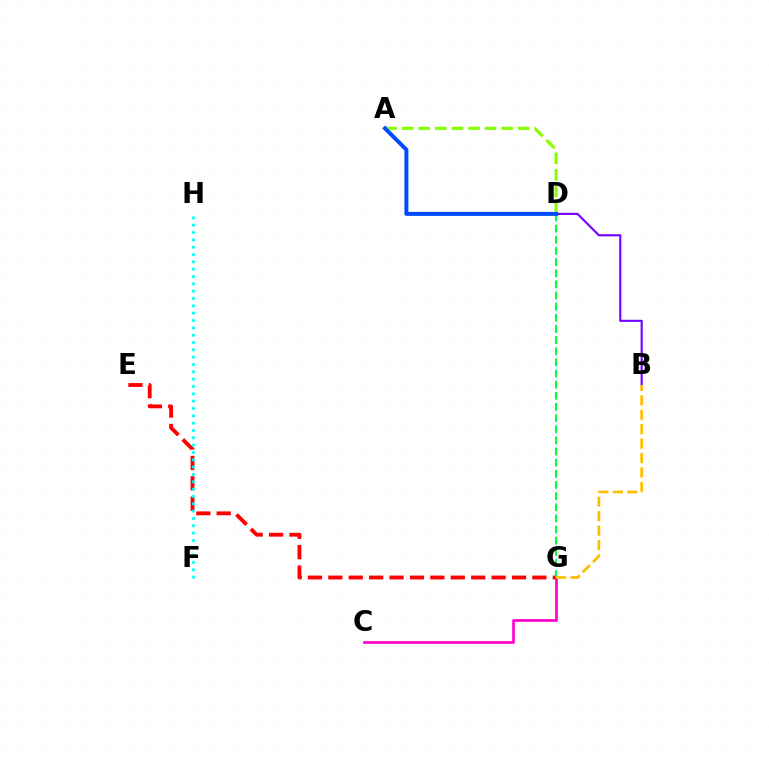{('C', 'G'): [{'color': '#ff00cf', 'line_style': 'solid', 'thickness': 1.93}], ('E', 'G'): [{'color': '#ff0000', 'line_style': 'dashed', 'thickness': 2.77}], ('D', 'G'): [{'color': '#00ff39', 'line_style': 'dashed', 'thickness': 1.51}], ('F', 'H'): [{'color': '#00fff6', 'line_style': 'dotted', 'thickness': 1.99}], ('B', 'D'): [{'color': '#7200ff', 'line_style': 'solid', 'thickness': 1.52}], ('B', 'G'): [{'color': '#ffbd00', 'line_style': 'dashed', 'thickness': 1.96}], ('A', 'D'): [{'color': '#84ff00', 'line_style': 'dashed', 'thickness': 2.25}, {'color': '#004bff', 'line_style': 'solid', 'thickness': 2.88}]}